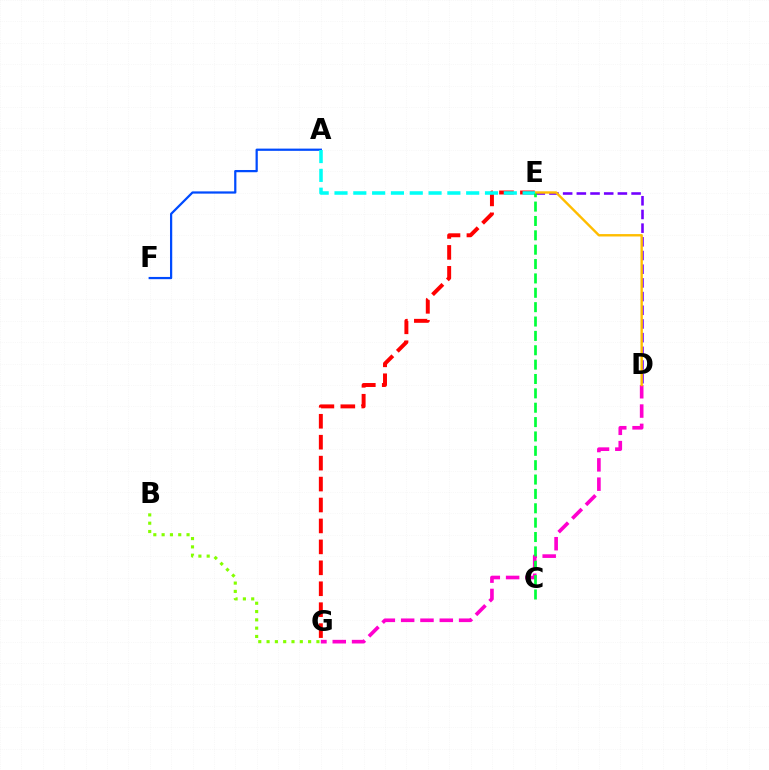{('D', 'G'): [{'color': '#ff00cf', 'line_style': 'dashed', 'thickness': 2.62}], ('D', 'E'): [{'color': '#7200ff', 'line_style': 'dashed', 'thickness': 1.86}, {'color': '#ffbd00', 'line_style': 'solid', 'thickness': 1.73}], ('A', 'F'): [{'color': '#004bff', 'line_style': 'solid', 'thickness': 1.61}], ('E', 'G'): [{'color': '#ff0000', 'line_style': 'dashed', 'thickness': 2.84}], ('A', 'E'): [{'color': '#00fff6', 'line_style': 'dashed', 'thickness': 2.56}], ('C', 'E'): [{'color': '#00ff39', 'line_style': 'dashed', 'thickness': 1.95}], ('B', 'G'): [{'color': '#84ff00', 'line_style': 'dotted', 'thickness': 2.26}]}